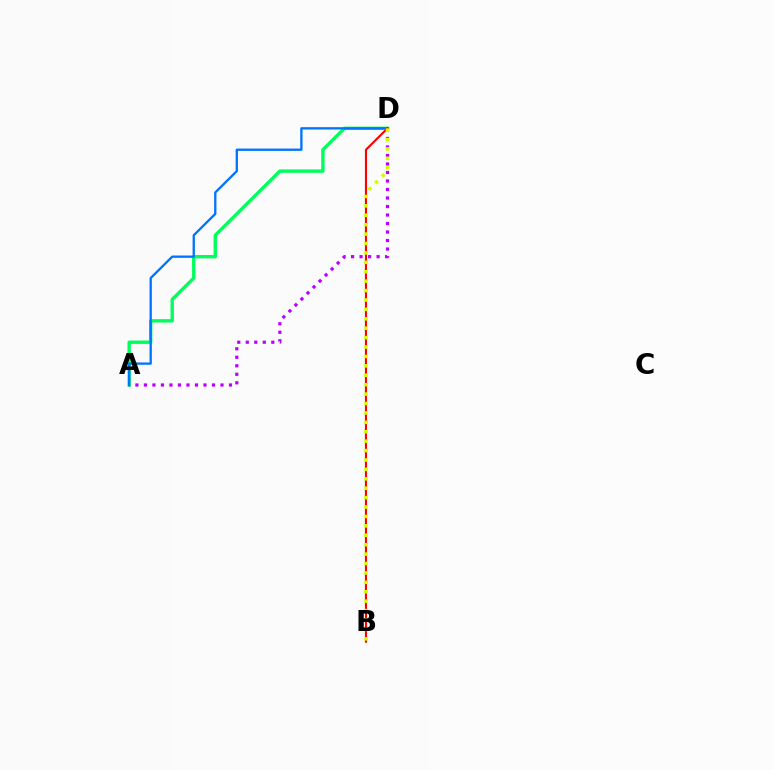{('A', 'D'): [{'color': '#00ff5c', 'line_style': 'solid', 'thickness': 2.43}, {'color': '#0074ff', 'line_style': 'solid', 'thickness': 1.67}, {'color': '#b900ff', 'line_style': 'dotted', 'thickness': 2.31}], ('B', 'D'): [{'color': '#ff0000', 'line_style': 'solid', 'thickness': 1.53}, {'color': '#d1ff00', 'line_style': 'dotted', 'thickness': 2.56}]}